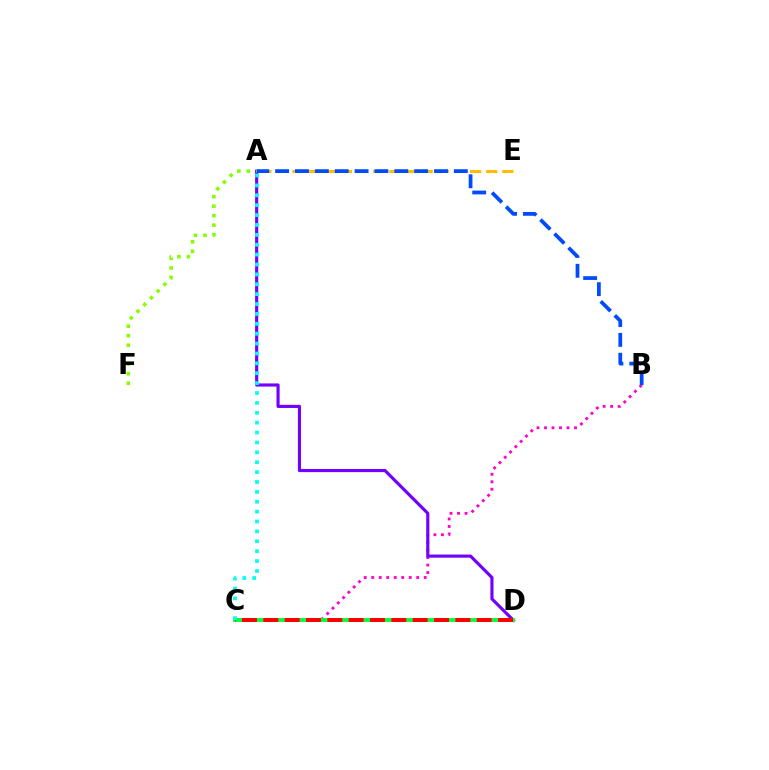{('A', 'E'): [{'color': '#ffbd00', 'line_style': 'dashed', 'thickness': 2.19}], ('B', 'C'): [{'color': '#ff00cf', 'line_style': 'dotted', 'thickness': 2.04}], ('A', 'D'): [{'color': '#7200ff', 'line_style': 'solid', 'thickness': 2.26}], ('C', 'D'): [{'color': '#00ff39', 'line_style': 'solid', 'thickness': 2.79}, {'color': '#ff0000', 'line_style': 'dashed', 'thickness': 2.9}], ('A', 'B'): [{'color': '#004bff', 'line_style': 'dashed', 'thickness': 2.7}], ('A', 'F'): [{'color': '#84ff00', 'line_style': 'dotted', 'thickness': 2.58}], ('A', 'C'): [{'color': '#00fff6', 'line_style': 'dotted', 'thickness': 2.69}]}